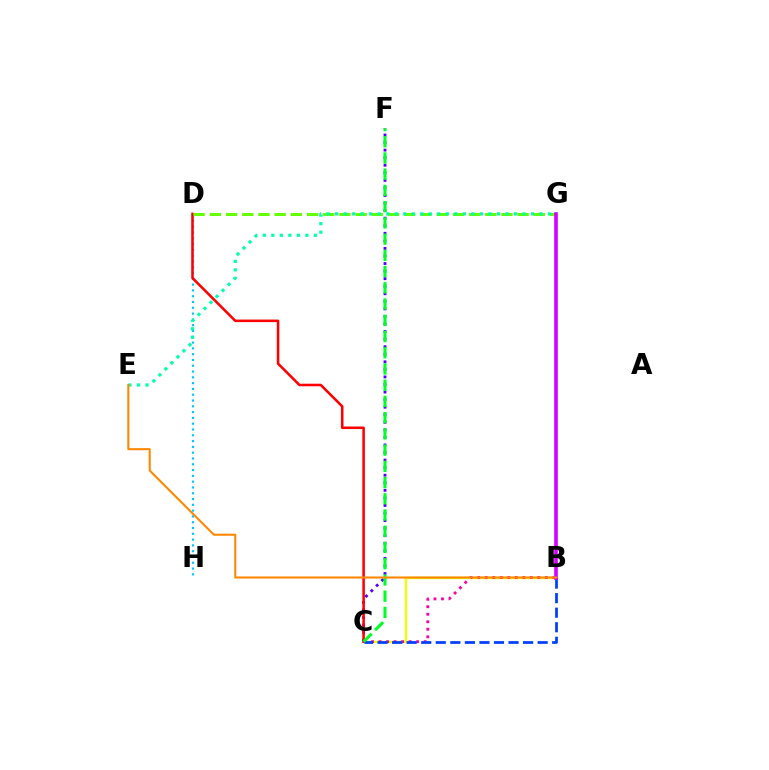{('D', 'H'): [{'color': '#00c7ff', 'line_style': 'dotted', 'thickness': 1.57}], ('C', 'F'): [{'color': '#4f00ff', 'line_style': 'dotted', 'thickness': 2.05}, {'color': '#00ff27', 'line_style': 'dashed', 'thickness': 2.2}], ('B', 'C'): [{'color': '#eeff00', 'line_style': 'solid', 'thickness': 1.68}, {'color': '#ff00a0', 'line_style': 'dotted', 'thickness': 2.04}, {'color': '#003fff', 'line_style': 'dashed', 'thickness': 1.98}], ('C', 'D'): [{'color': '#ff0000', 'line_style': 'solid', 'thickness': 1.84}], ('D', 'G'): [{'color': '#66ff00', 'line_style': 'dashed', 'thickness': 2.2}], ('B', 'G'): [{'color': '#d600ff', 'line_style': 'solid', 'thickness': 2.62}], ('E', 'G'): [{'color': '#00ffaf', 'line_style': 'dotted', 'thickness': 2.31}], ('B', 'E'): [{'color': '#ff8800', 'line_style': 'solid', 'thickness': 1.5}]}